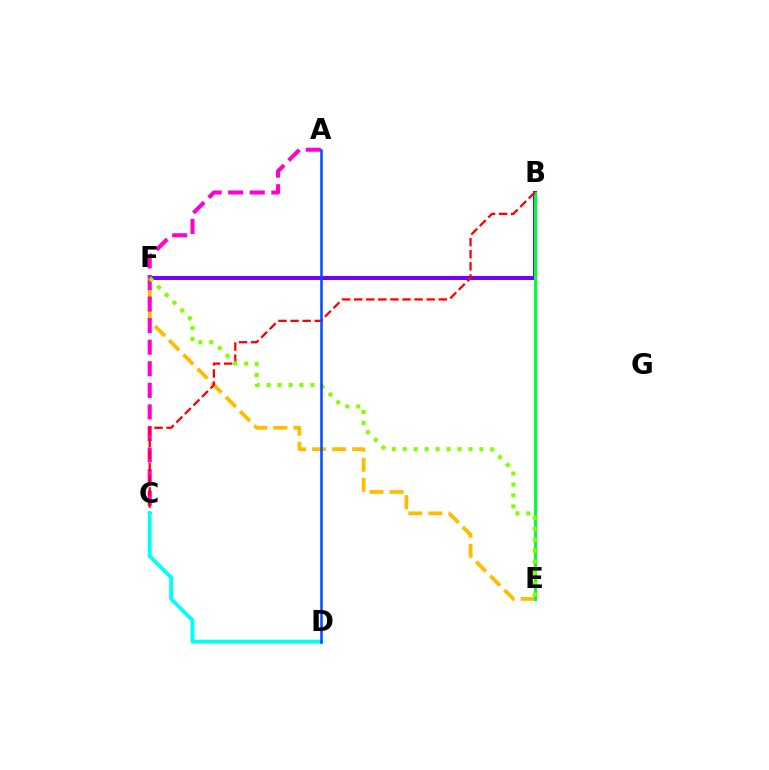{('B', 'F'): [{'color': '#7200ff', 'line_style': 'solid', 'thickness': 2.87}], ('E', 'F'): [{'color': '#ffbd00', 'line_style': 'dashed', 'thickness': 2.72}, {'color': '#84ff00', 'line_style': 'dotted', 'thickness': 2.98}], ('B', 'E'): [{'color': '#00ff39', 'line_style': 'solid', 'thickness': 2.14}], ('A', 'C'): [{'color': '#ff00cf', 'line_style': 'dashed', 'thickness': 2.93}], ('B', 'C'): [{'color': '#ff0000', 'line_style': 'dashed', 'thickness': 1.64}], ('C', 'D'): [{'color': '#00fff6', 'line_style': 'solid', 'thickness': 2.76}], ('A', 'D'): [{'color': '#004bff', 'line_style': 'solid', 'thickness': 1.82}]}